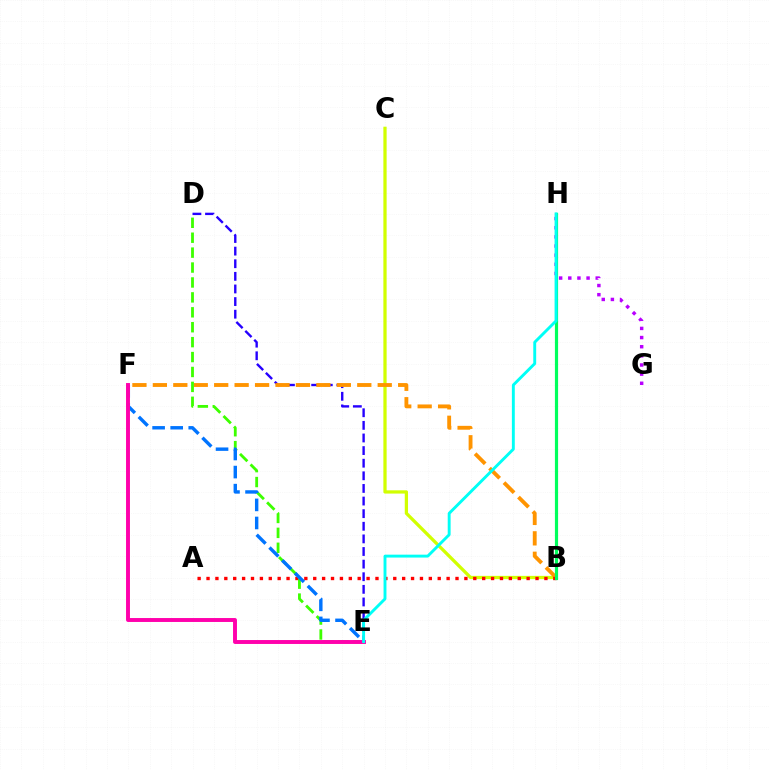{('D', 'E'): [{'color': '#2500ff', 'line_style': 'dashed', 'thickness': 1.71}, {'color': '#3dff00', 'line_style': 'dashed', 'thickness': 2.03}], ('B', 'C'): [{'color': '#d1ff00', 'line_style': 'solid', 'thickness': 2.35}], ('B', 'F'): [{'color': '#ff9400', 'line_style': 'dashed', 'thickness': 2.78}], ('A', 'B'): [{'color': '#ff0000', 'line_style': 'dotted', 'thickness': 2.42}], ('G', 'H'): [{'color': '#b900ff', 'line_style': 'dotted', 'thickness': 2.48}], ('B', 'H'): [{'color': '#00ff5c', 'line_style': 'solid', 'thickness': 2.29}], ('E', 'F'): [{'color': '#0074ff', 'line_style': 'dashed', 'thickness': 2.46}, {'color': '#ff00ac', 'line_style': 'solid', 'thickness': 2.83}], ('E', 'H'): [{'color': '#00fff6', 'line_style': 'solid', 'thickness': 2.09}]}